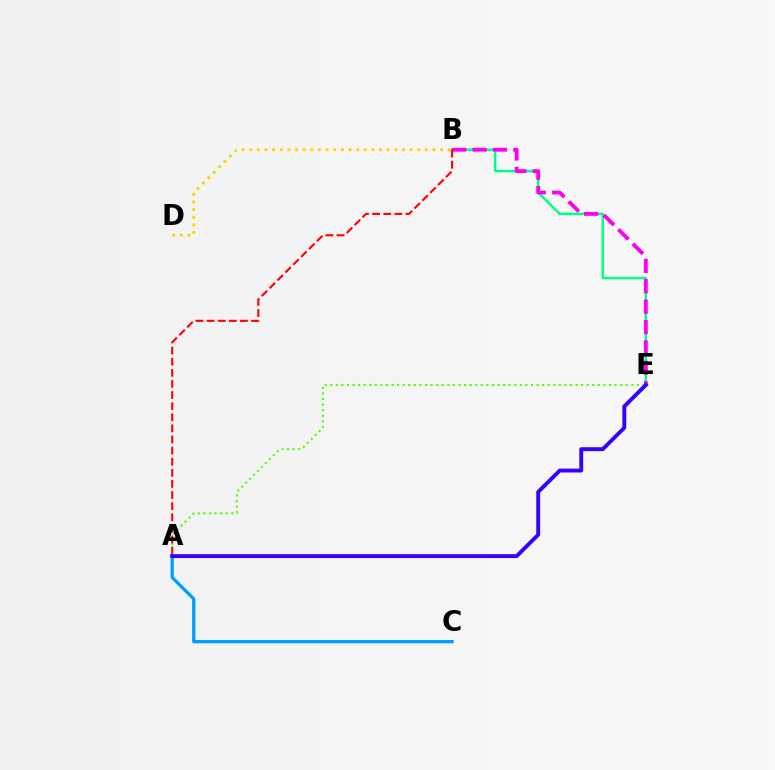{('B', 'E'): [{'color': '#00ff86', 'line_style': 'solid', 'thickness': 1.79}, {'color': '#ff00ed', 'line_style': 'dashed', 'thickness': 2.77}], ('A', 'C'): [{'color': '#009eff', 'line_style': 'solid', 'thickness': 2.35}], ('A', 'E'): [{'color': '#4fff00', 'line_style': 'dotted', 'thickness': 1.51}, {'color': '#3700ff', 'line_style': 'solid', 'thickness': 2.8}], ('A', 'B'): [{'color': '#ff0000', 'line_style': 'dashed', 'thickness': 1.51}], ('B', 'D'): [{'color': '#ffd500', 'line_style': 'dotted', 'thickness': 2.07}]}